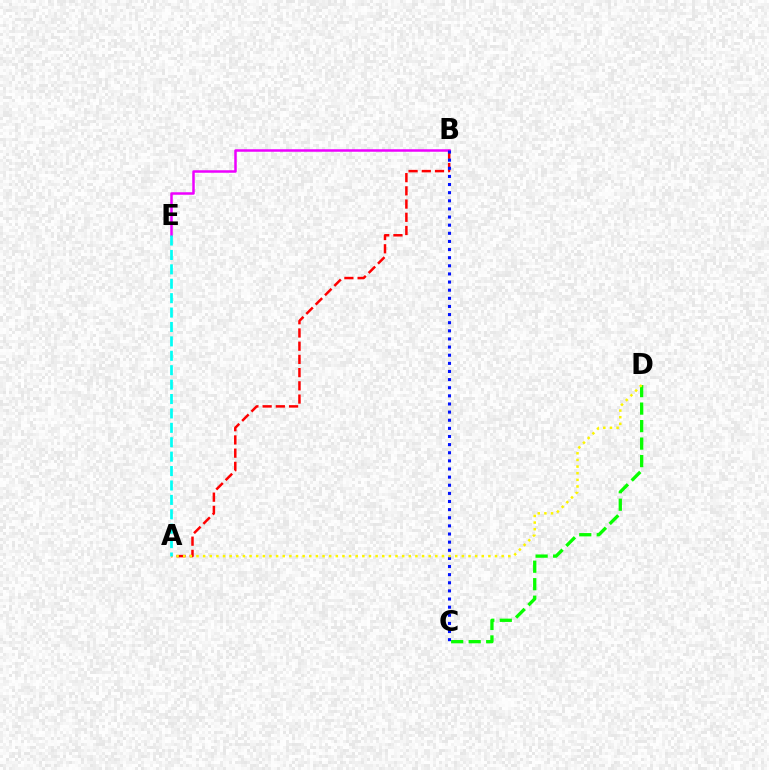{('A', 'B'): [{'color': '#ff0000', 'line_style': 'dashed', 'thickness': 1.8}], ('B', 'E'): [{'color': '#ee00ff', 'line_style': 'solid', 'thickness': 1.8}], ('C', 'D'): [{'color': '#08ff00', 'line_style': 'dashed', 'thickness': 2.38}], ('B', 'C'): [{'color': '#0010ff', 'line_style': 'dotted', 'thickness': 2.21}], ('A', 'D'): [{'color': '#fcf500', 'line_style': 'dotted', 'thickness': 1.8}], ('A', 'E'): [{'color': '#00fff6', 'line_style': 'dashed', 'thickness': 1.96}]}